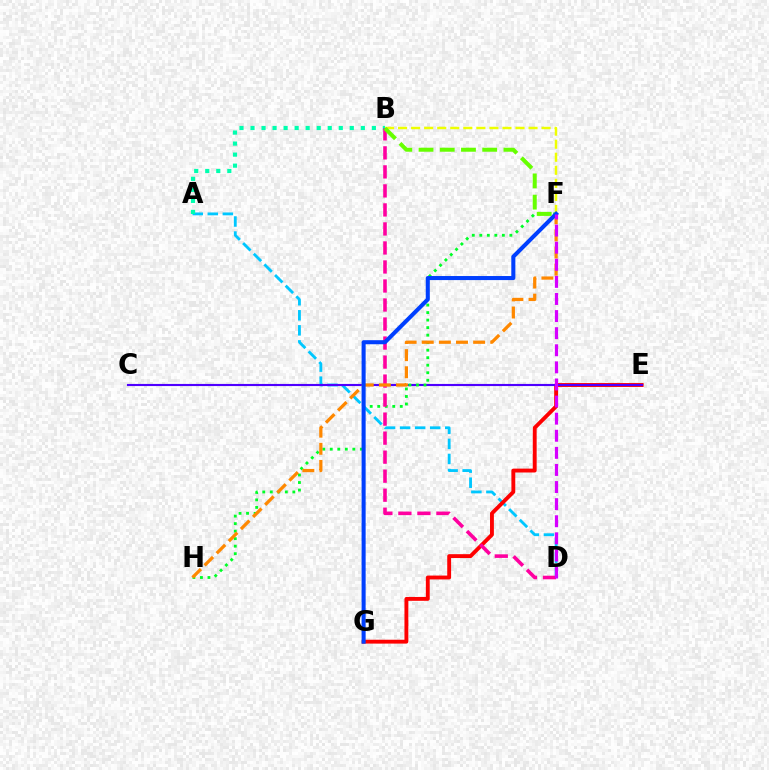{('A', 'D'): [{'color': '#00c7ff', 'line_style': 'dashed', 'thickness': 2.04}], ('E', 'G'): [{'color': '#ff0000', 'line_style': 'solid', 'thickness': 2.79}], ('C', 'E'): [{'color': '#4f00ff', 'line_style': 'solid', 'thickness': 1.53}], ('B', 'F'): [{'color': '#eeff00', 'line_style': 'dashed', 'thickness': 1.77}, {'color': '#66ff00', 'line_style': 'dashed', 'thickness': 2.88}], ('A', 'B'): [{'color': '#00ffaf', 'line_style': 'dotted', 'thickness': 3.0}], ('F', 'H'): [{'color': '#00ff27', 'line_style': 'dotted', 'thickness': 2.04}, {'color': '#ff8800', 'line_style': 'dashed', 'thickness': 2.33}], ('B', 'D'): [{'color': '#ff00a0', 'line_style': 'dashed', 'thickness': 2.58}], ('F', 'G'): [{'color': '#003fff', 'line_style': 'solid', 'thickness': 2.92}], ('D', 'F'): [{'color': '#d600ff', 'line_style': 'dashed', 'thickness': 2.32}]}